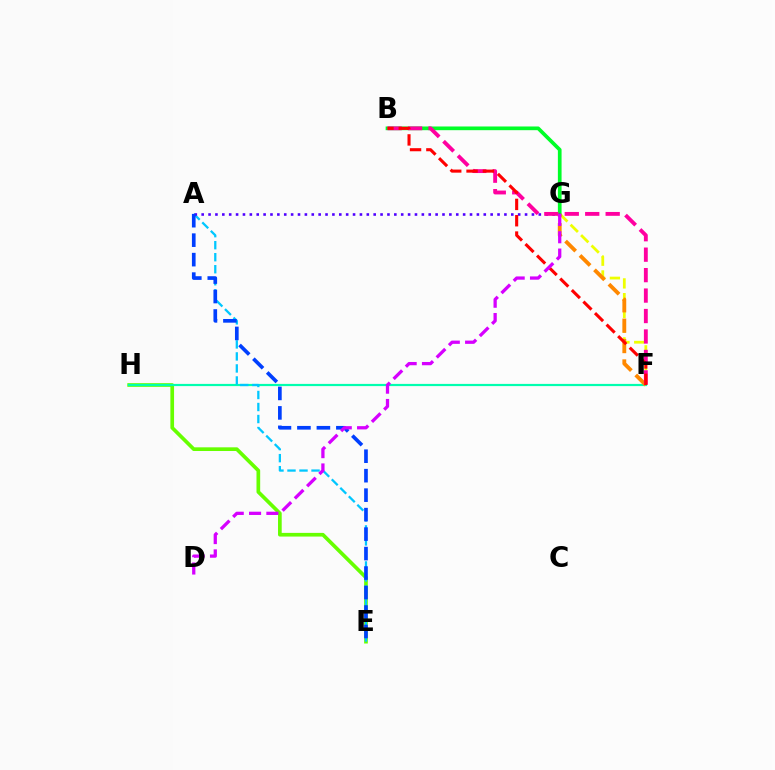{('F', 'G'): [{'color': '#eeff00', 'line_style': 'dashed', 'thickness': 2.0}, {'color': '#ff8800', 'line_style': 'dashed', 'thickness': 2.77}], ('B', 'G'): [{'color': '#00ff27', 'line_style': 'solid', 'thickness': 2.66}], ('E', 'H'): [{'color': '#66ff00', 'line_style': 'solid', 'thickness': 2.65}], ('F', 'H'): [{'color': '#00ffaf', 'line_style': 'solid', 'thickness': 1.59}], ('A', 'E'): [{'color': '#00c7ff', 'line_style': 'dashed', 'thickness': 1.63}, {'color': '#003fff', 'line_style': 'dashed', 'thickness': 2.65}], ('A', 'G'): [{'color': '#4f00ff', 'line_style': 'dotted', 'thickness': 1.87}], ('B', 'F'): [{'color': '#ff00a0', 'line_style': 'dashed', 'thickness': 2.78}, {'color': '#ff0000', 'line_style': 'dashed', 'thickness': 2.22}], ('D', 'G'): [{'color': '#d600ff', 'line_style': 'dashed', 'thickness': 2.35}]}